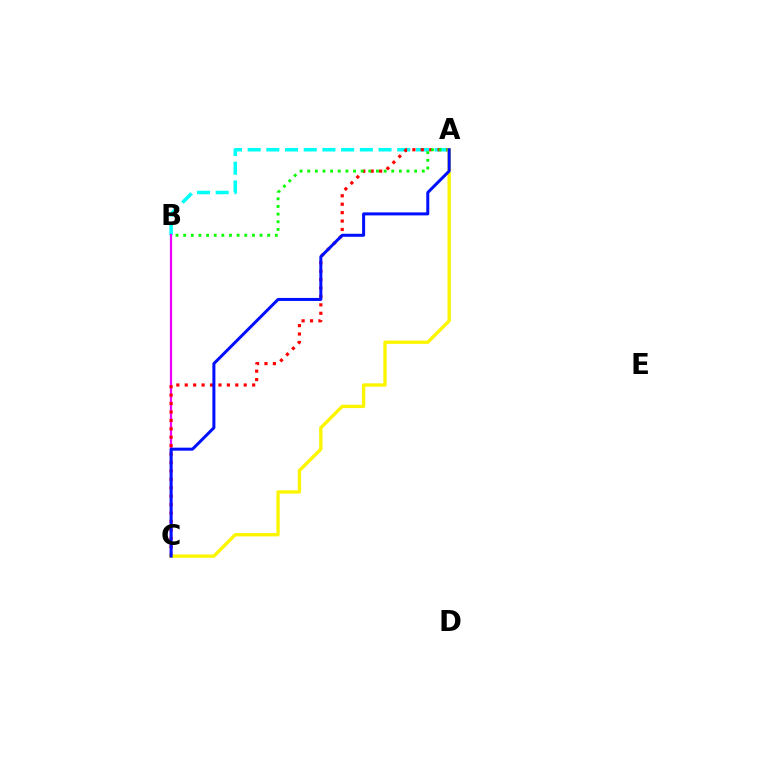{('A', 'B'): [{'color': '#00fff6', 'line_style': 'dashed', 'thickness': 2.54}, {'color': '#08ff00', 'line_style': 'dotted', 'thickness': 2.08}], ('B', 'C'): [{'color': '#ee00ff', 'line_style': 'solid', 'thickness': 1.59}], ('A', 'C'): [{'color': '#ff0000', 'line_style': 'dotted', 'thickness': 2.29}, {'color': '#fcf500', 'line_style': 'solid', 'thickness': 2.41}, {'color': '#0010ff', 'line_style': 'solid', 'thickness': 2.17}]}